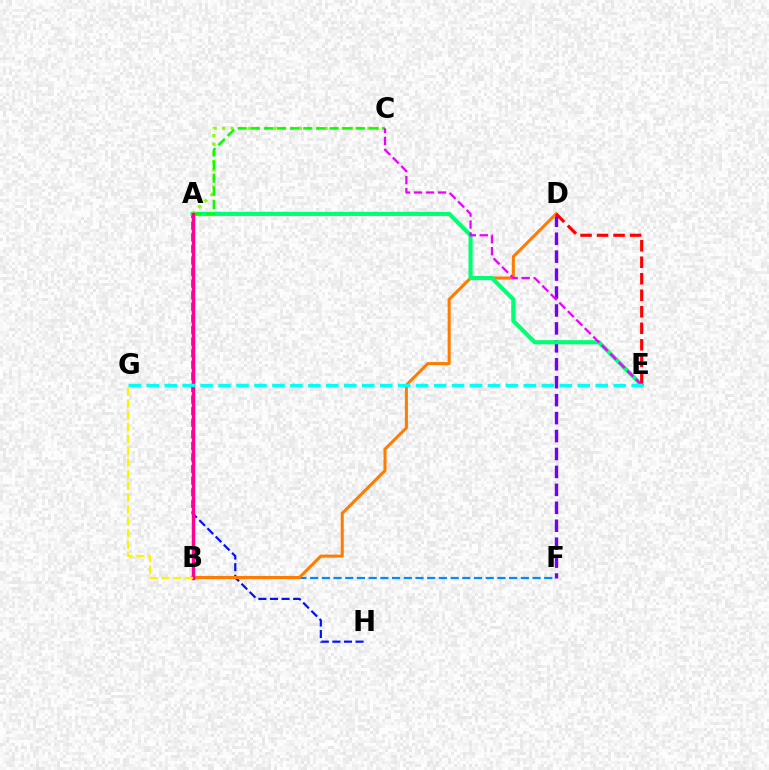{('D', 'F'): [{'color': '#7200ff', 'line_style': 'dashed', 'thickness': 2.44}], ('A', 'H'): [{'color': '#0010ff', 'line_style': 'dashed', 'thickness': 1.57}], ('B', 'F'): [{'color': '#008cff', 'line_style': 'dashed', 'thickness': 1.59}], ('B', 'D'): [{'color': '#ff7c00', 'line_style': 'solid', 'thickness': 2.2}], ('A', 'E'): [{'color': '#00ff74', 'line_style': 'solid', 'thickness': 2.97}], ('A', 'C'): [{'color': '#84ff00', 'line_style': 'dotted', 'thickness': 2.32}, {'color': '#08ff00', 'line_style': 'dashed', 'thickness': 1.78}], ('D', 'E'): [{'color': '#ff0000', 'line_style': 'dashed', 'thickness': 2.24}], ('C', 'E'): [{'color': '#ee00ff', 'line_style': 'dashed', 'thickness': 1.63}], ('A', 'B'): [{'color': '#ff0094', 'line_style': 'solid', 'thickness': 2.49}], ('B', 'G'): [{'color': '#fcf500', 'line_style': 'dashed', 'thickness': 1.6}], ('E', 'G'): [{'color': '#00fff6', 'line_style': 'dashed', 'thickness': 2.44}]}